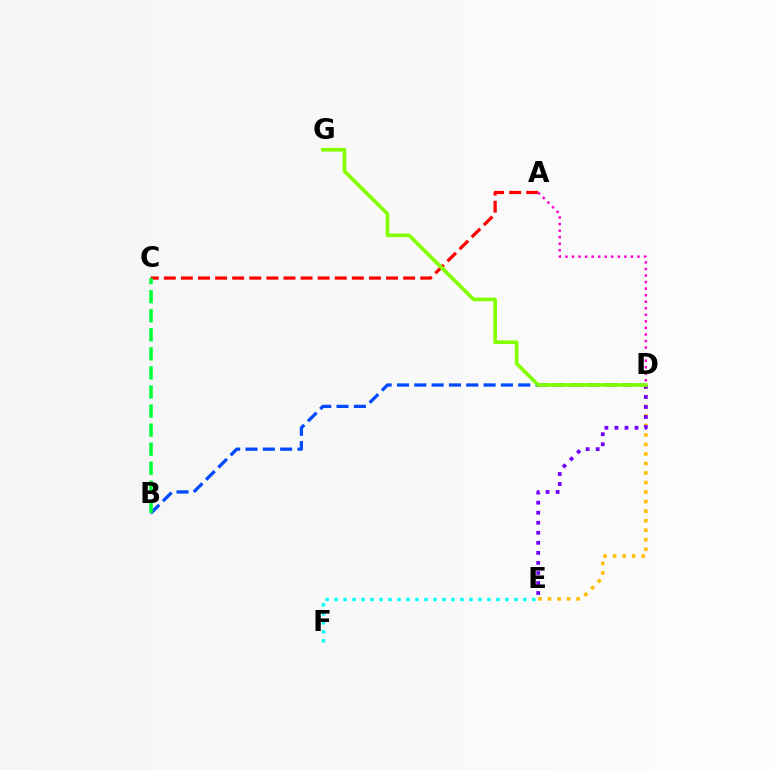{('A', 'C'): [{'color': '#ff0000', 'line_style': 'dashed', 'thickness': 2.32}], ('D', 'E'): [{'color': '#ffbd00', 'line_style': 'dotted', 'thickness': 2.59}, {'color': '#7200ff', 'line_style': 'dotted', 'thickness': 2.73}], ('B', 'D'): [{'color': '#004bff', 'line_style': 'dashed', 'thickness': 2.35}], ('E', 'F'): [{'color': '#00fff6', 'line_style': 'dotted', 'thickness': 2.44}], ('B', 'C'): [{'color': '#00ff39', 'line_style': 'dashed', 'thickness': 2.59}], ('D', 'G'): [{'color': '#84ff00', 'line_style': 'solid', 'thickness': 2.65}], ('A', 'D'): [{'color': '#ff00cf', 'line_style': 'dotted', 'thickness': 1.78}]}